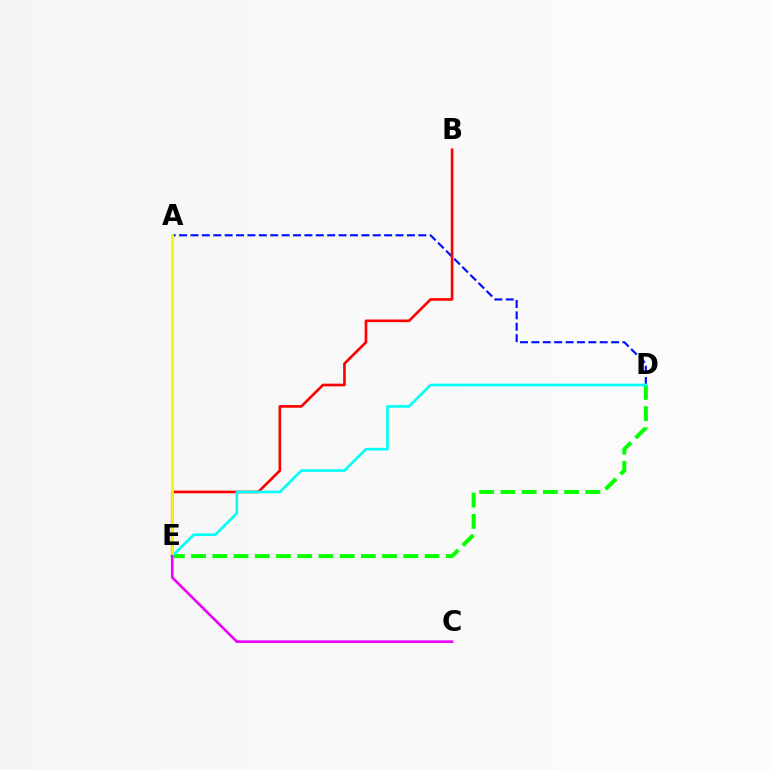{('A', 'D'): [{'color': '#0010ff', 'line_style': 'dashed', 'thickness': 1.55}], ('B', 'E'): [{'color': '#ff0000', 'line_style': 'solid', 'thickness': 1.91}], ('D', 'E'): [{'color': '#08ff00', 'line_style': 'dashed', 'thickness': 2.88}, {'color': '#00fff6', 'line_style': 'solid', 'thickness': 1.91}], ('A', 'E'): [{'color': '#fcf500', 'line_style': 'solid', 'thickness': 2.01}], ('C', 'E'): [{'color': '#ee00ff', 'line_style': 'solid', 'thickness': 1.88}]}